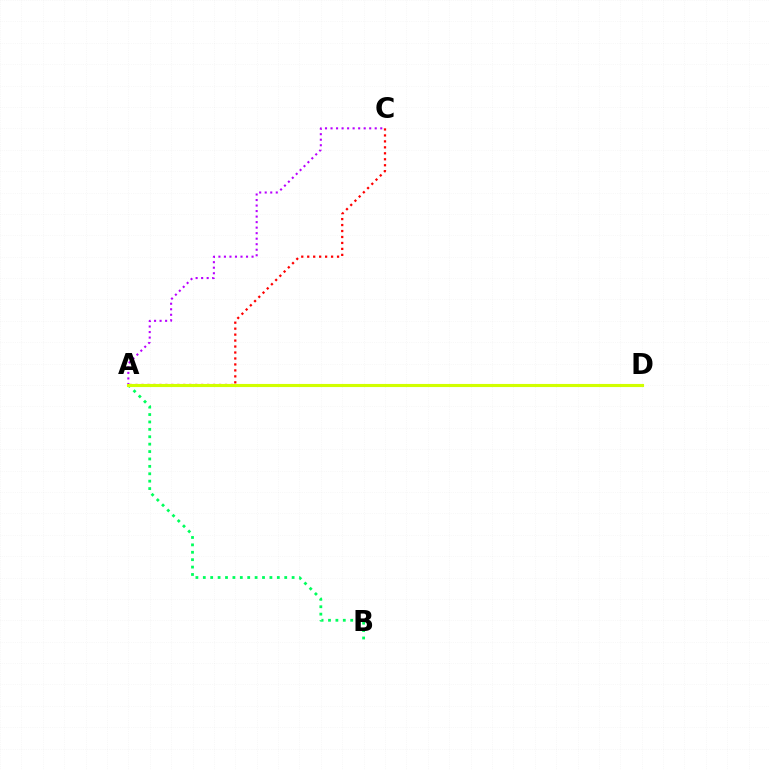{('A', 'B'): [{'color': '#00ff5c', 'line_style': 'dotted', 'thickness': 2.01}], ('A', 'D'): [{'color': '#0074ff', 'line_style': 'dotted', 'thickness': 1.93}, {'color': '#d1ff00', 'line_style': 'solid', 'thickness': 2.24}], ('A', 'C'): [{'color': '#ff0000', 'line_style': 'dotted', 'thickness': 1.62}, {'color': '#b900ff', 'line_style': 'dotted', 'thickness': 1.5}]}